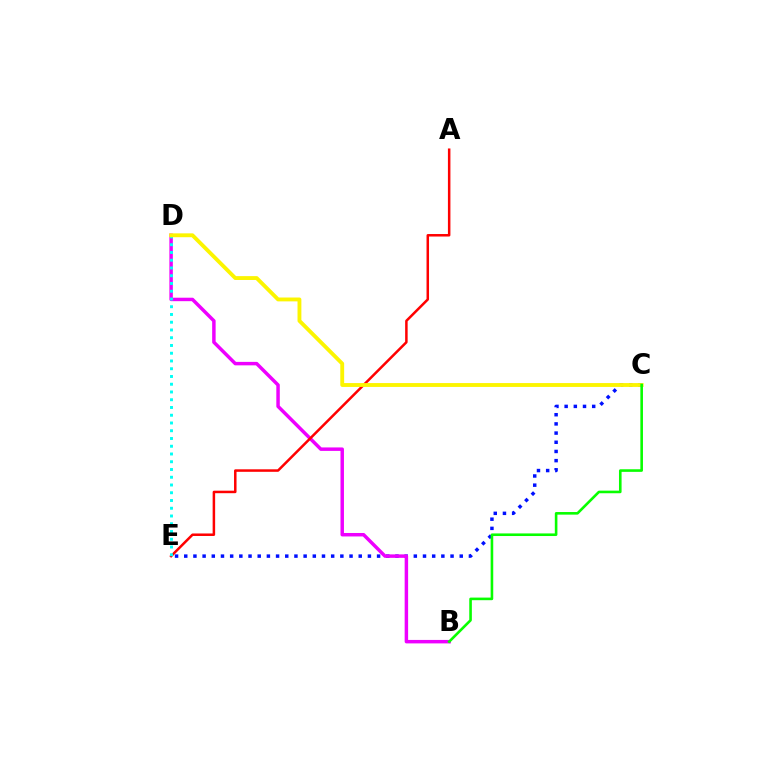{('C', 'E'): [{'color': '#0010ff', 'line_style': 'dotted', 'thickness': 2.49}], ('B', 'D'): [{'color': '#ee00ff', 'line_style': 'solid', 'thickness': 2.49}], ('A', 'E'): [{'color': '#ff0000', 'line_style': 'solid', 'thickness': 1.8}], ('D', 'E'): [{'color': '#00fff6', 'line_style': 'dotted', 'thickness': 2.11}], ('C', 'D'): [{'color': '#fcf500', 'line_style': 'solid', 'thickness': 2.78}], ('B', 'C'): [{'color': '#08ff00', 'line_style': 'solid', 'thickness': 1.87}]}